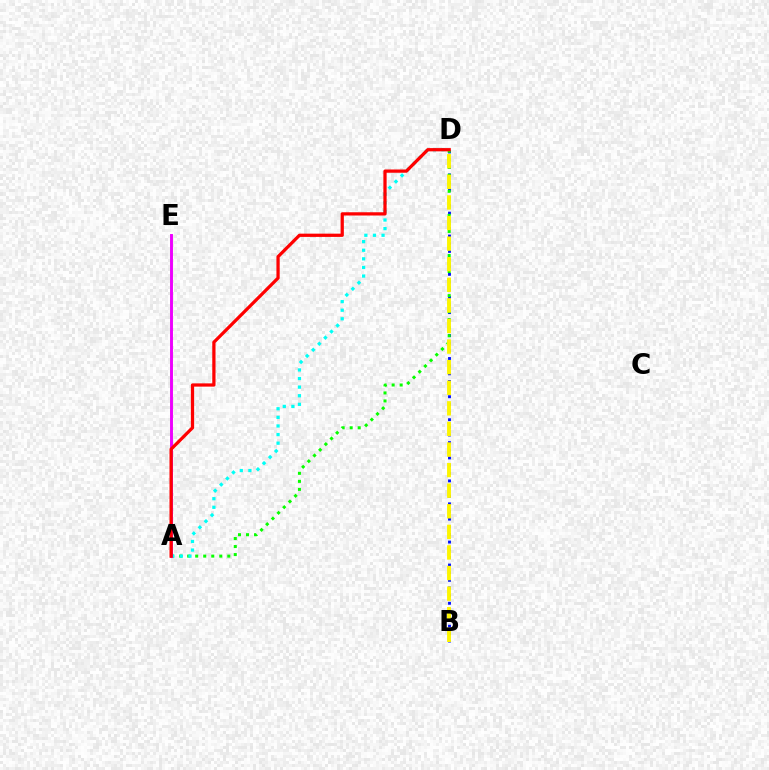{('B', 'D'): [{'color': '#0010ff', 'line_style': 'dotted', 'thickness': 2.08}, {'color': '#fcf500', 'line_style': 'dashed', 'thickness': 2.8}], ('A', 'D'): [{'color': '#08ff00', 'line_style': 'dotted', 'thickness': 2.18}, {'color': '#00fff6', 'line_style': 'dotted', 'thickness': 2.34}, {'color': '#ff0000', 'line_style': 'solid', 'thickness': 2.34}], ('A', 'E'): [{'color': '#ee00ff', 'line_style': 'solid', 'thickness': 2.1}]}